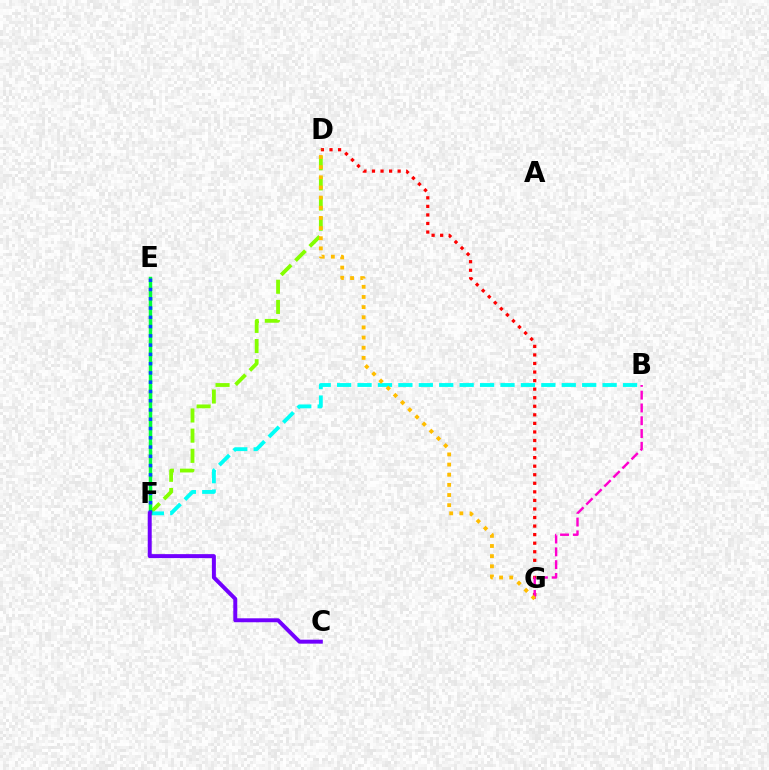{('D', 'G'): [{'color': '#ff0000', 'line_style': 'dotted', 'thickness': 2.33}, {'color': '#ffbd00', 'line_style': 'dotted', 'thickness': 2.76}], ('D', 'F'): [{'color': '#84ff00', 'line_style': 'dashed', 'thickness': 2.74}], ('B', 'F'): [{'color': '#00fff6', 'line_style': 'dashed', 'thickness': 2.77}], ('E', 'F'): [{'color': '#00ff39', 'line_style': 'solid', 'thickness': 2.51}, {'color': '#004bff', 'line_style': 'dotted', 'thickness': 2.52}], ('B', 'G'): [{'color': '#ff00cf', 'line_style': 'dashed', 'thickness': 1.74}], ('C', 'F'): [{'color': '#7200ff', 'line_style': 'solid', 'thickness': 2.85}]}